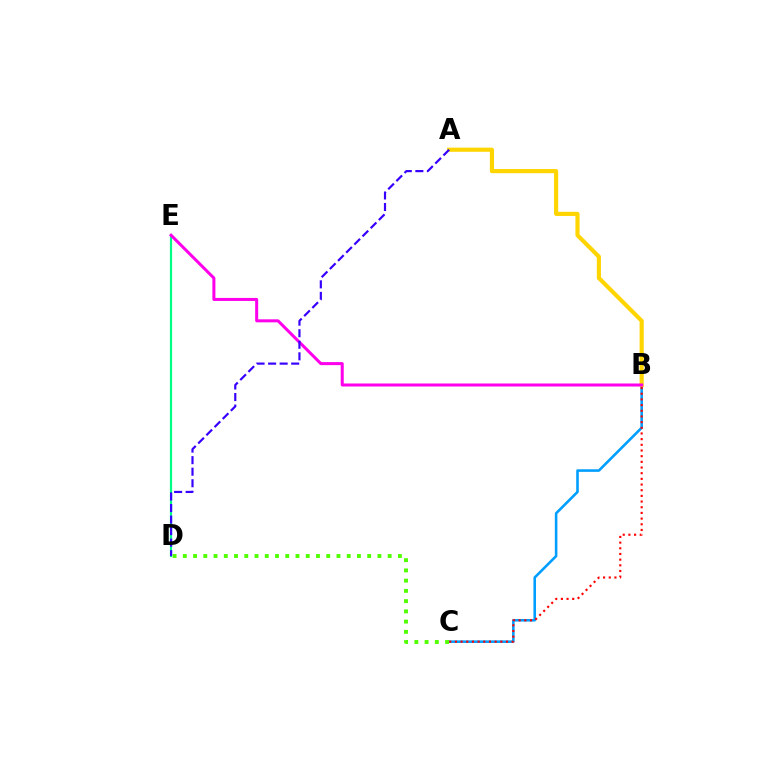{('B', 'C'): [{'color': '#009eff', 'line_style': 'solid', 'thickness': 1.86}, {'color': '#ff0000', 'line_style': 'dotted', 'thickness': 1.54}], ('D', 'E'): [{'color': '#00ff86', 'line_style': 'solid', 'thickness': 1.58}], ('A', 'B'): [{'color': '#ffd500', 'line_style': 'solid', 'thickness': 2.98}], ('B', 'E'): [{'color': '#ff00ed', 'line_style': 'solid', 'thickness': 2.18}], ('A', 'D'): [{'color': '#3700ff', 'line_style': 'dashed', 'thickness': 1.57}], ('C', 'D'): [{'color': '#4fff00', 'line_style': 'dotted', 'thickness': 2.78}]}